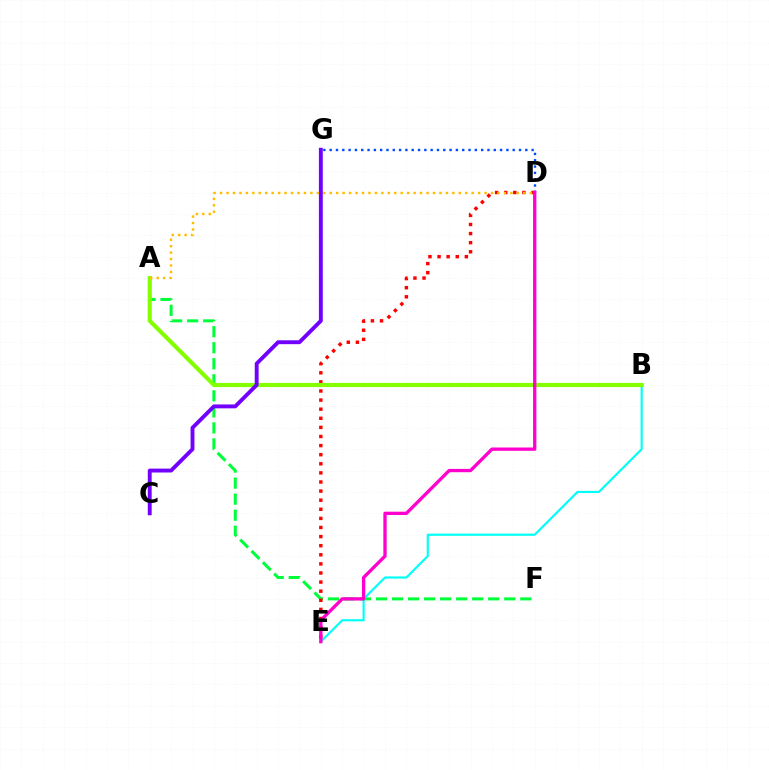{('A', 'F'): [{'color': '#00ff39', 'line_style': 'dashed', 'thickness': 2.18}], ('B', 'E'): [{'color': '#00fff6', 'line_style': 'solid', 'thickness': 1.56}], ('D', 'G'): [{'color': '#004bff', 'line_style': 'dotted', 'thickness': 1.71}], ('D', 'E'): [{'color': '#ff0000', 'line_style': 'dotted', 'thickness': 2.47}, {'color': '#ff00cf', 'line_style': 'solid', 'thickness': 2.39}], ('A', 'B'): [{'color': '#84ff00', 'line_style': 'solid', 'thickness': 2.97}], ('C', 'G'): [{'color': '#7200ff', 'line_style': 'solid', 'thickness': 2.8}], ('A', 'D'): [{'color': '#ffbd00', 'line_style': 'dotted', 'thickness': 1.75}]}